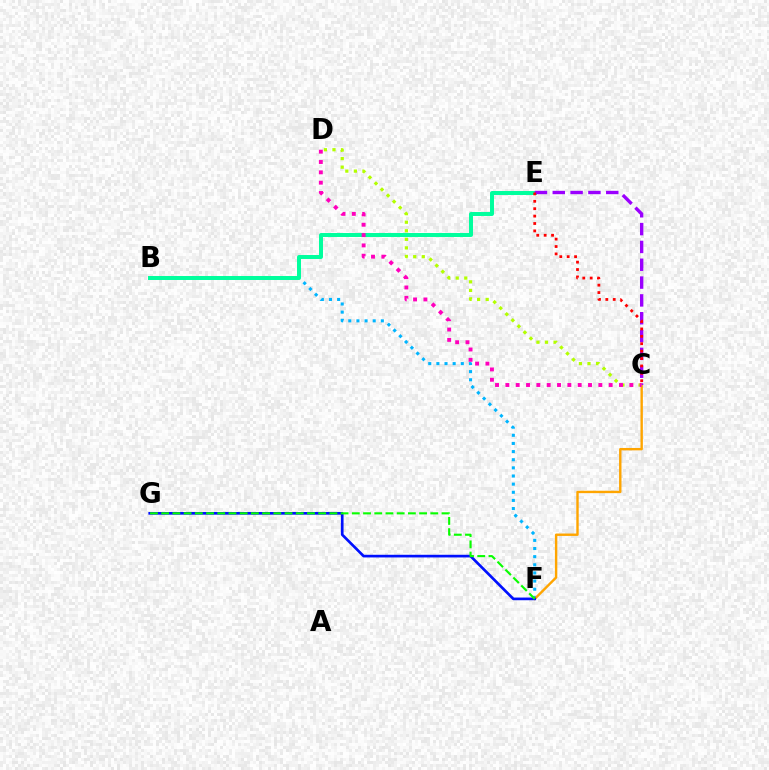{('B', 'F'): [{'color': '#00b5ff', 'line_style': 'dotted', 'thickness': 2.21}], ('C', 'F'): [{'color': '#ffa500', 'line_style': 'solid', 'thickness': 1.73}], ('B', 'E'): [{'color': '#00ff9d', 'line_style': 'solid', 'thickness': 2.86}], ('F', 'G'): [{'color': '#0010ff', 'line_style': 'solid', 'thickness': 1.92}, {'color': '#08ff00', 'line_style': 'dashed', 'thickness': 1.52}], ('C', 'E'): [{'color': '#9b00ff', 'line_style': 'dashed', 'thickness': 2.42}, {'color': '#ff0000', 'line_style': 'dotted', 'thickness': 2.01}], ('C', 'D'): [{'color': '#b3ff00', 'line_style': 'dotted', 'thickness': 2.33}, {'color': '#ff00bd', 'line_style': 'dotted', 'thickness': 2.81}]}